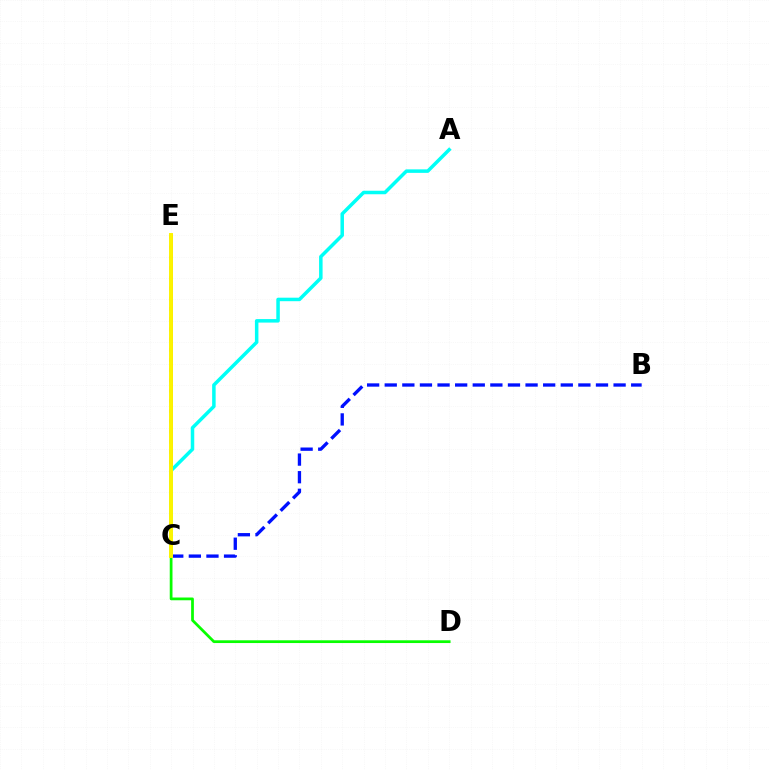{('C', 'E'): [{'color': '#ee00ff', 'line_style': 'dotted', 'thickness': 2.78}, {'color': '#ff0000', 'line_style': 'solid', 'thickness': 1.88}, {'color': '#fcf500', 'line_style': 'solid', 'thickness': 2.84}], ('B', 'C'): [{'color': '#0010ff', 'line_style': 'dashed', 'thickness': 2.39}], ('A', 'C'): [{'color': '#00fff6', 'line_style': 'solid', 'thickness': 2.52}], ('C', 'D'): [{'color': '#08ff00', 'line_style': 'solid', 'thickness': 1.98}]}